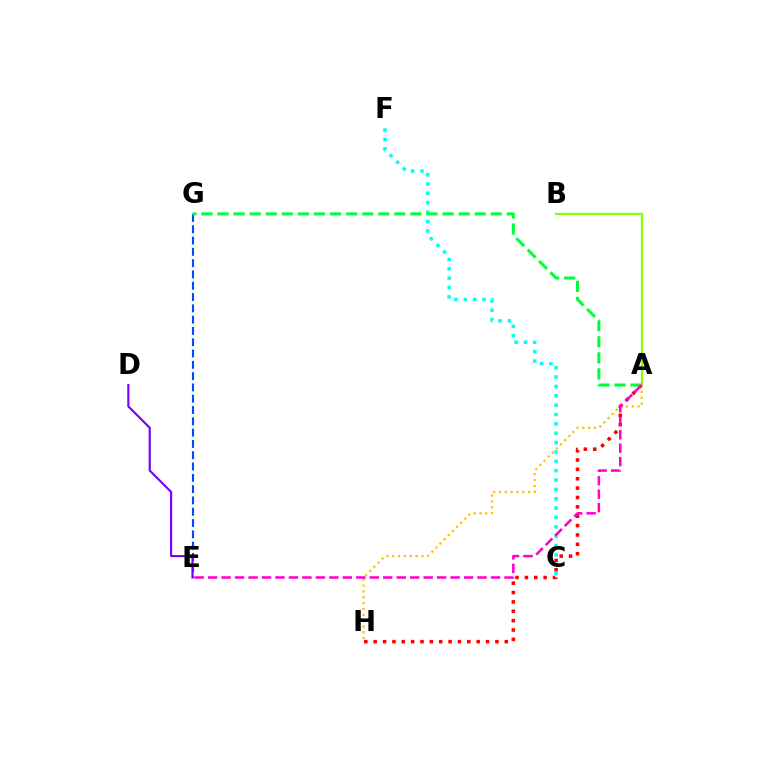{('A', 'H'): [{'color': '#ff0000', 'line_style': 'dotted', 'thickness': 2.54}, {'color': '#ffbd00', 'line_style': 'dotted', 'thickness': 1.58}], ('C', 'F'): [{'color': '#00fff6', 'line_style': 'dotted', 'thickness': 2.54}], ('E', 'G'): [{'color': '#004bff', 'line_style': 'dashed', 'thickness': 1.53}], ('A', 'G'): [{'color': '#00ff39', 'line_style': 'dashed', 'thickness': 2.18}], ('D', 'E'): [{'color': '#7200ff', 'line_style': 'solid', 'thickness': 1.53}], ('A', 'B'): [{'color': '#84ff00', 'line_style': 'solid', 'thickness': 1.58}], ('A', 'E'): [{'color': '#ff00cf', 'line_style': 'dashed', 'thickness': 1.83}]}